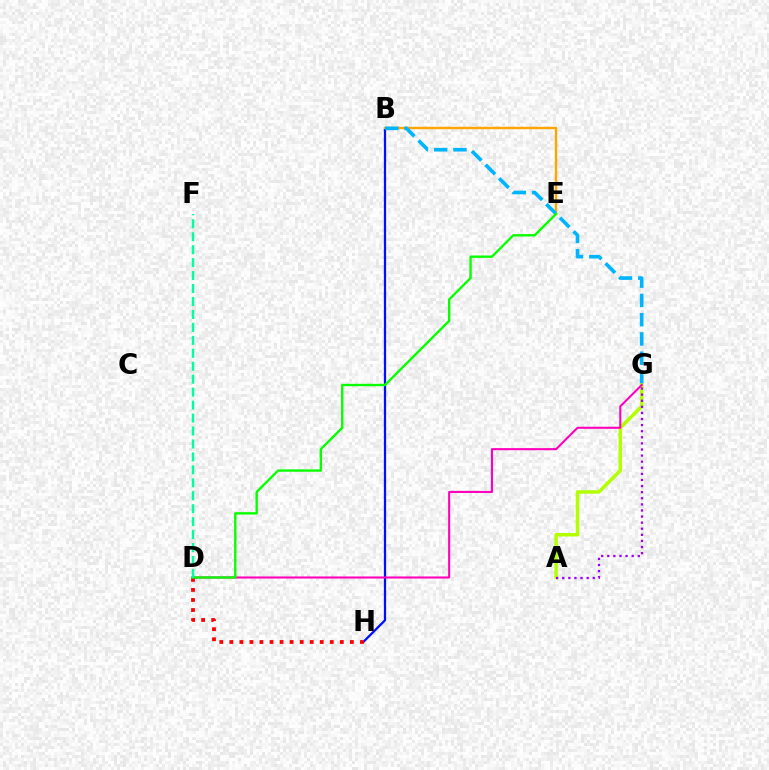{('B', 'H'): [{'color': '#0010ff', 'line_style': 'solid', 'thickness': 1.63}], ('B', 'E'): [{'color': '#ffa500', 'line_style': 'solid', 'thickness': 1.72}], ('B', 'G'): [{'color': '#00b5ff', 'line_style': 'dashed', 'thickness': 2.62}], ('D', 'H'): [{'color': '#ff0000', 'line_style': 'dotted', 'thickness': 2.73}], ('A', 'G'): [{'color': '#b3ff00', 'line_style': 'solid', 'thickness': 2.51}, {'color': '#9b00ff', 'line_style': 'dotted', 'thickness': 1.66}], ('D', 'G'): [{'color': '#ff00bd', 'line_style': 'solid', 'thickness': 1.51}], ('D', 'E'): [{'color': '#08ff00', 'line_style': 'solid', 'thickness': 1.71}], ('D', 'F'): [{'color': '#00ff9d', 'line_style': 'dashed', 'thickness': 1.76}]}